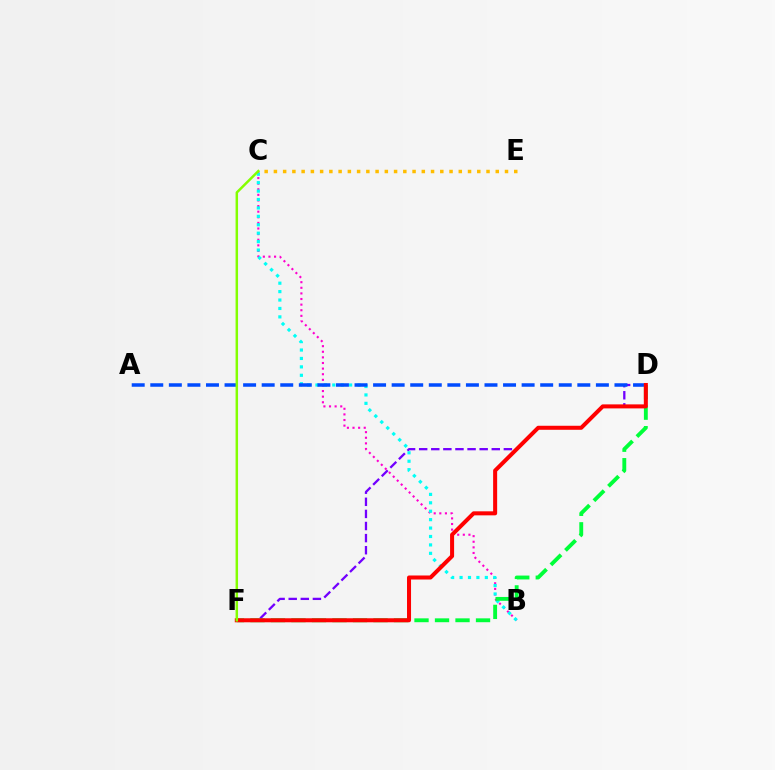{('D', 'F'): [{'color': '#7200ff', 'line_style': 'dashed', 'thickness': 1.64}, {'color': '#00ff39', 'line_style': 'dashed', 'thickness': 2.79}, {'color': '#ff0000', 'line_style': 'solid', 'thickness': 2.9}], ('B', 'C'): [{'color': '#ff00cf', 'line_style': 'dotted', 'thickness': 1.52}, {'color': '#00fff6', 'line_style': 'dotted', 'thickness': 2.29}], ('A', 'D'): [{'color': '#004bff', 'line_style': 'dashed', 'thickness': 2.52}], ('C', 'E'): [{'color': '#ffbd00', 'line_style': 'dotted', 'thickness': 2.51}], ('C', 'F'): [{'color': '#84ff00', 'line_style': 'solid', 'thickness': 1.79}]}